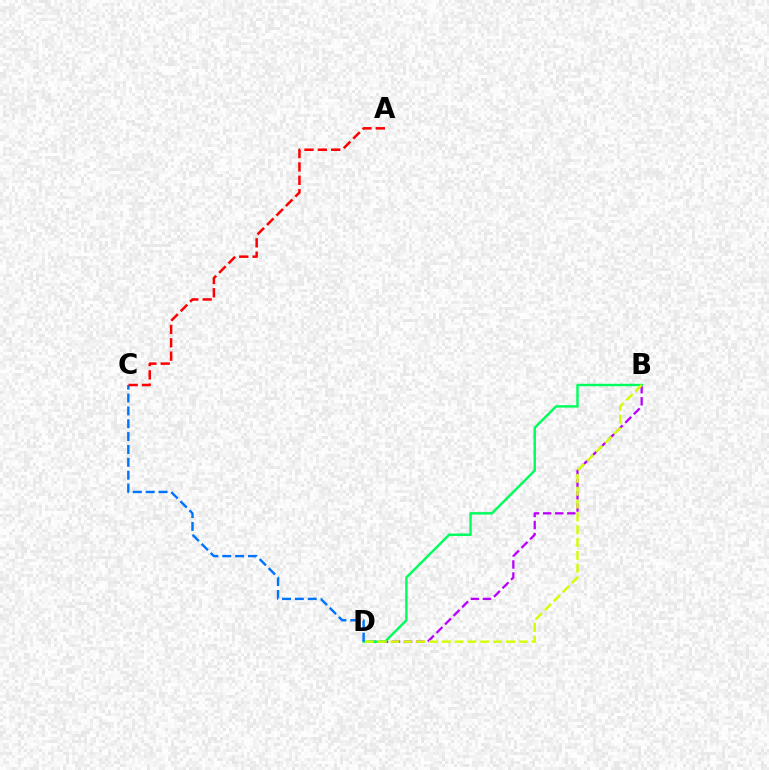{('B', 'D'): [{'color': '#b900ff', 'line_style': 'dashed', 'thickness': 1.64}, {'color': '#00ff5c', 'line_style': 'solid', 'thickness': 1.76}, {'color': '#d1ff00', 'line_style': 'dashed', 'thickness': 1.74}], ('C', 'D'): [{'color': '#0074ff', 'line_style': 'dashed', 'thickness': 1.75}], ('A', 'C'): [{'color': '#ff0000', 'line_style': 'dashed', 'thickness': 1.82}]}